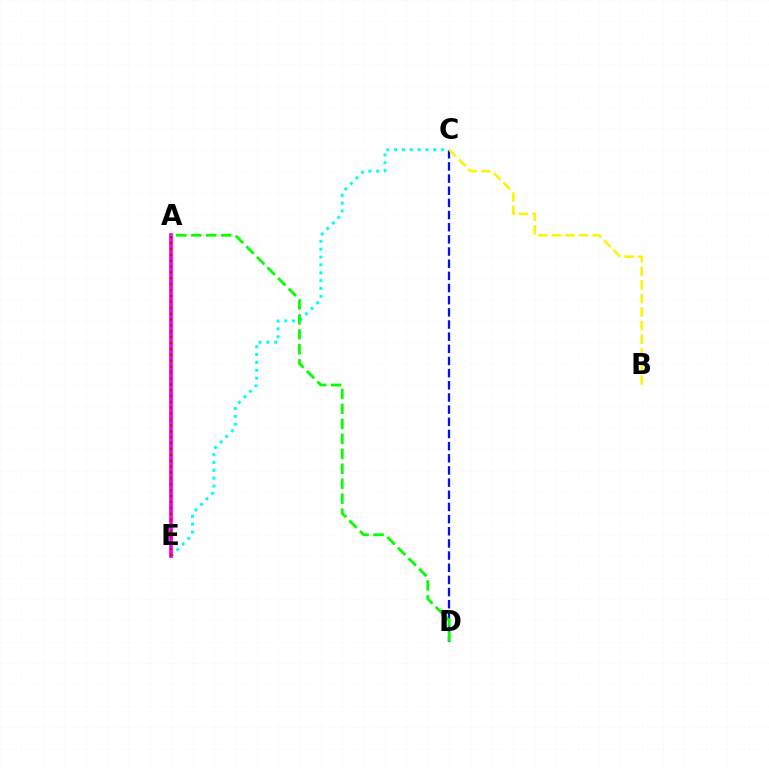{('C', 'E'): [{'color': '#00fff6', 'line_style': 'dotted', 'thickness': 2.13}], ('C', 'D'): [{'color': '#0010ff', 'line_style': 'dashed', 'thickness': 1.65}], ('A', 'E'): [{'color': '#ee00ff', 'line_style': 'solid', 'thickness': 2.68}, {'color': '#ff0000', 'line_style': 'dotted', 'thickness': 1.6}], ('A', 'D'): [{'color': '#08ff00', 'line_style': 'dashed', 'thickness': 2.03}], ('B', 'C'): [{'color': '#fcf500', 'line_style': 'dashed', 'thickness': 1.85}]}